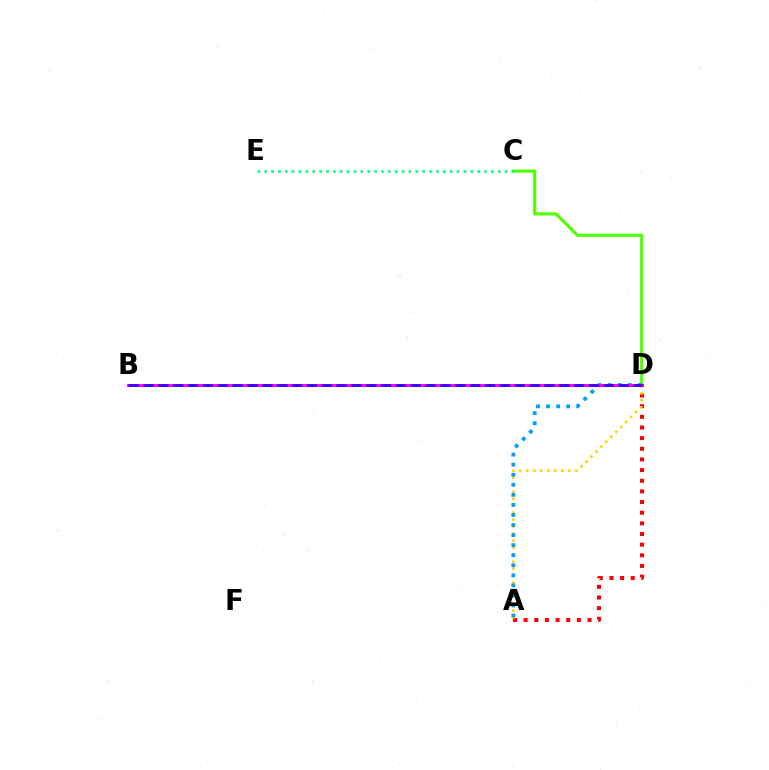{('C', 'D'): [{'color': '#4fff00', 'line_style': 'solid', 'thickness': 2.23}], ('A', 'D'): [{'color': '#ff0000', 'line_style': 'dotted', 'thickness': 2.89}, {'color': '#ffd500', 'line_style': 'dotted', 'thickness': 1.9}, {'color': '#009eff', 'line_style': 'dotted', 'thickness': 2.73}], ('B', 'D'): [{'color': '#ff00ed', 'line_style': 'solid', 'thickness': 2.06}, {'color': '#3700ff', 'line_style': 'dashed', 'thickness': 2.02}], ('C', 'E'): [{'color': '#00ff86', 'line_style': 'dotted', 'thickness': 1.87}]}